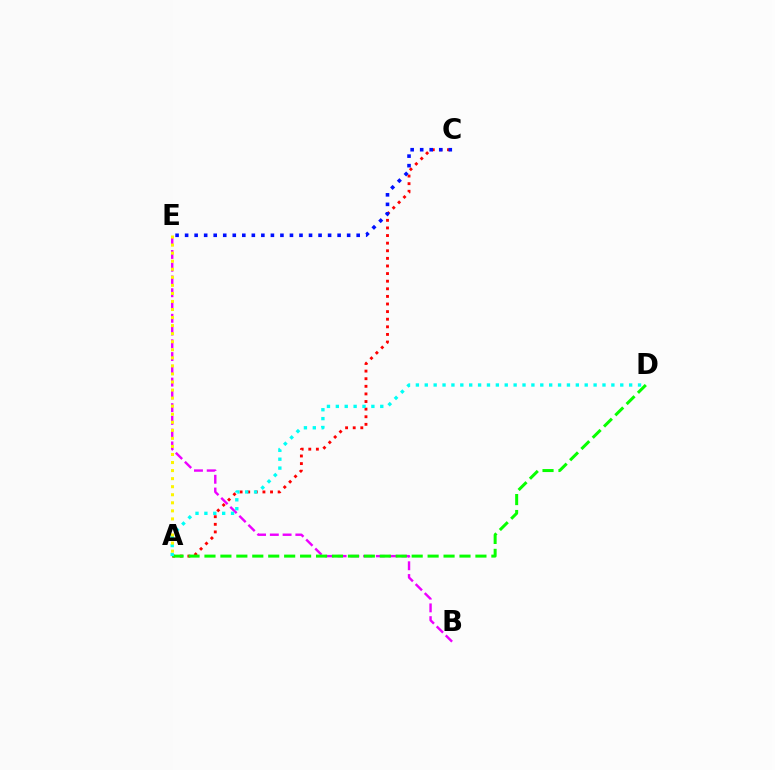{('B', 'E'): [{'color': '#ee00ff', 'line_style': 'dashed', 'thickness': 1.73}], ('A', 'C'): [{'color': '#ff0000', 'line_style': 'dotted', 'thickness': 2.07}], ('A', 'D'): [{'color': '#08ff00', 'line_style': 'dashed', 'thickness': 2.17}, {'color': '#00fff6', 'line_style': 'dotted', 'thickness': 2.41}], ('C', 'E'): [{'color': '#0010ff', 'line_style': 'dotted', 'thickness': 2.59}], ('A', 'E'): [{'color': '#fcf500', 'line_style': 'dotted', 'thickness': 2.19}]}